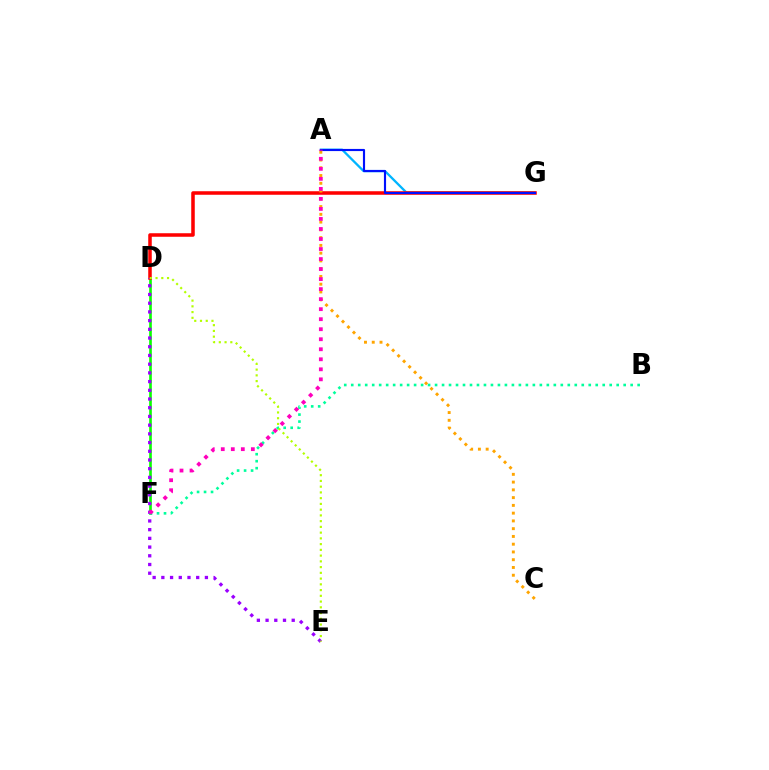{('A', 'G'): [{'color': '#00b5ff', 'line_style': 'solid', 'thickness': 1.65}, {'color': '#0010ff', 'line_style': 'solid', 'thickness': 1.55}], ('D', 'F'): [{'color': '#08ff00', 'line_style': 'solid', 'thickness': 1.91}], ('D', 'G'): [{'color': '#ff0000', 'line_style': 'solid', 'thickness': 2.54}], ('D', 'E'): [{'color': '#9b00ff', 'line_style': 'dotted', 'thickness': 2.37}, {'color': '#b3ff00', 'line_style': 'dotted', 'thickness': 1.56}], ('B', 'F'): [{'color': '#00ff9d', 'line_style': 'dotted', 'thickness': 1.9}], ('A', 'C'): [{'color': '#ffa500', 'line_style': 'dotted', 'thickness': 2.11}], ('A', 'F'): [{'color': '#ff00bd', 'line_style': 'dotted', 'thickness': 2.72}]}